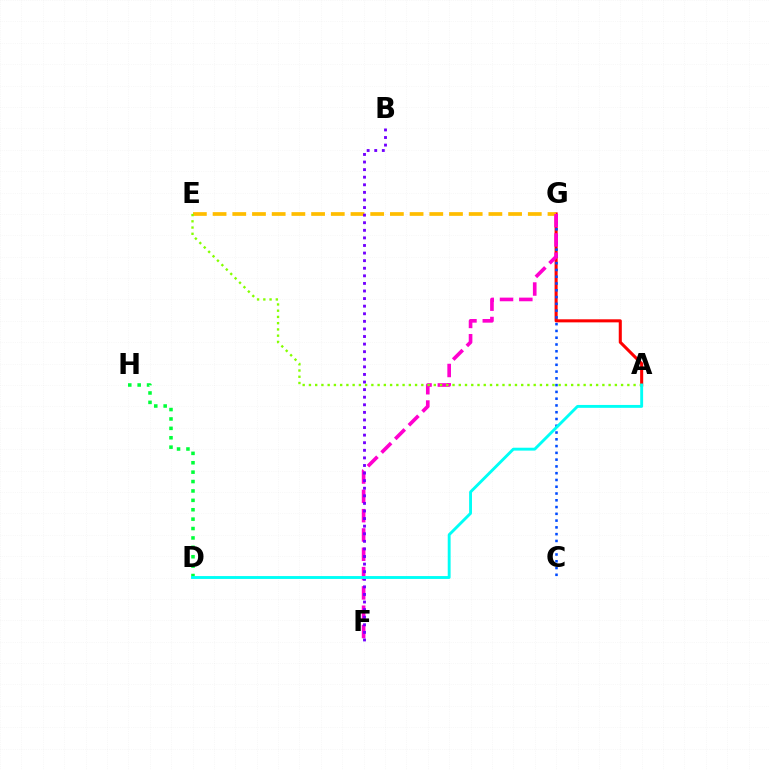{('A', 'G'): [{'color': '#ff0000', 'line_style': 'solid', 'thickness': 2.2}], ('C', 'G'): [{'color': '#004bff', 'line_style': 'dotted', 'thickness': 1.84}], ('E', 'G'): [{'color': '#ffbd00', 'line_style': 'dashed', 'thickness': 2.68}], ('D', 'H'): [{'color': '#00ff39', 'line_style': 'dotted', 'thickness': 2.55}], ('F', 'G'): [{'color': '#ff00cf', 'line_style': 'dashed', 'thickness': 2.62}], ('A', 'E'): [{'color': '#84ff00', 'line_style': 'dotted', 'thickness': 1.7}], ('B', 'F'): [{'color': '#7200ff', 'line_style': 'dotted', 'thickness': 2.06}], ('A', 'D'): [{'color': '#00fff6', 'line_style': 'solid', 'thickness': 2.08}]}